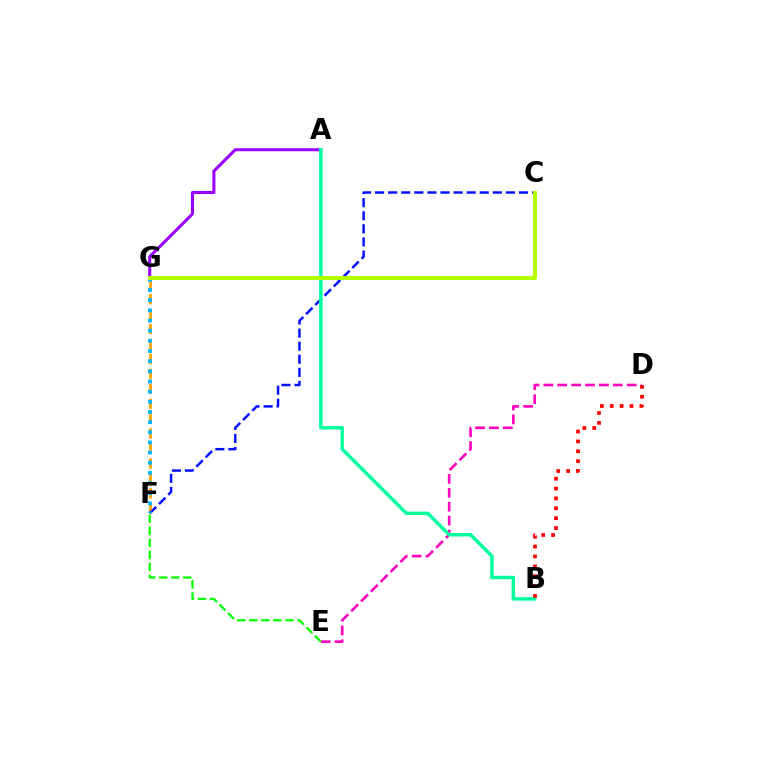{('F', 'G'): [{'color': '#ffa500', 'line_style': 'dashed', 'thickness': 2.03}, {'color': '#00b5ff', 'line_style': 'dotted', 'thickness': 2.76}], ('D', 'E'): [{'color': '#ff00bd', 'line_style': 'dashed', 'thickness': 1.89}], ('A', 'G'): [{'color': '#9b00ff', 'line_style': 'solid', 'thickness': 2.19}], ('C', 'F'): [{'color': '#0010ff', 'line_style': 'dashed', 'thickness': 1.78}], ('E', 'F'): [{'color': '#08ff00', 'line_style': 'dashed', 'thickness': 1.63}], ('A', 'B'): [{'color': '#00ff9d', 'line_style': 'solid', 'thickness': 2.49}], ('C', 'G'): [{'color': '#b3ff00', 'line_style': 'solid', 'thickness': 2.86}], ('B', 'D'): [{'color': '#ff0000', 'line_style': 'dotted', 'thickness': 2.68}]}